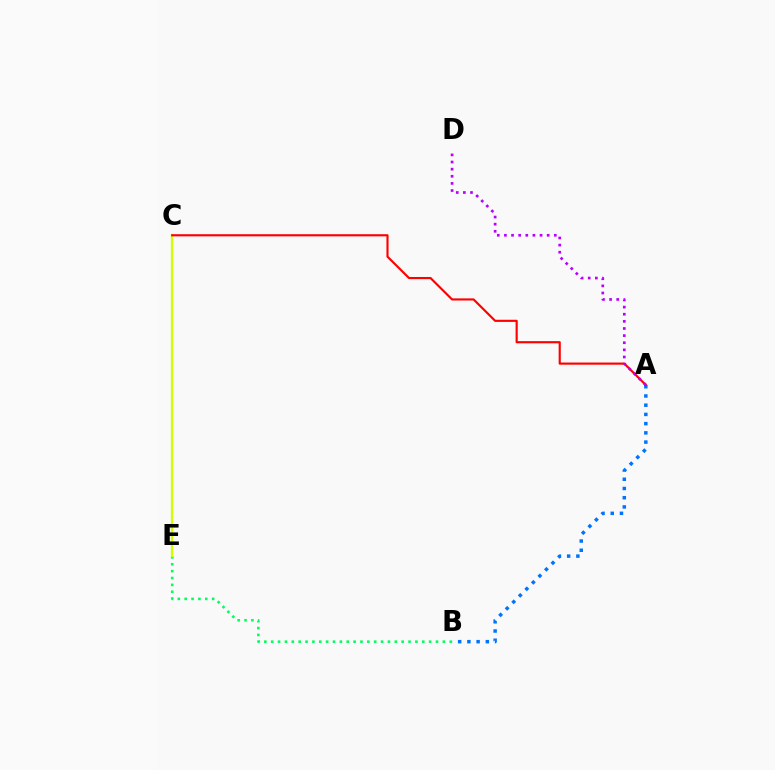{('A', 'B'): [{'color': '#0074ff', 'line_style': 'dotted', 'thickness': 2.51}], ('B', 'E'): [{'color': '#00ff5c', 'line_style': 'dotted', 'thickness': 1.87}], ('C', 'E'): [{'color': '#d1ff00', 'line_style': 'solid', 'thickness': 1.67}], ('A', 'C'): [{'color': '#ff0000', 'line_style': 'solid', 'thickness': 1.55}], ('A', 'D'): [{'color': '#b900ff', 'line_style': 'dotted', 'thickness': 1.94}]}